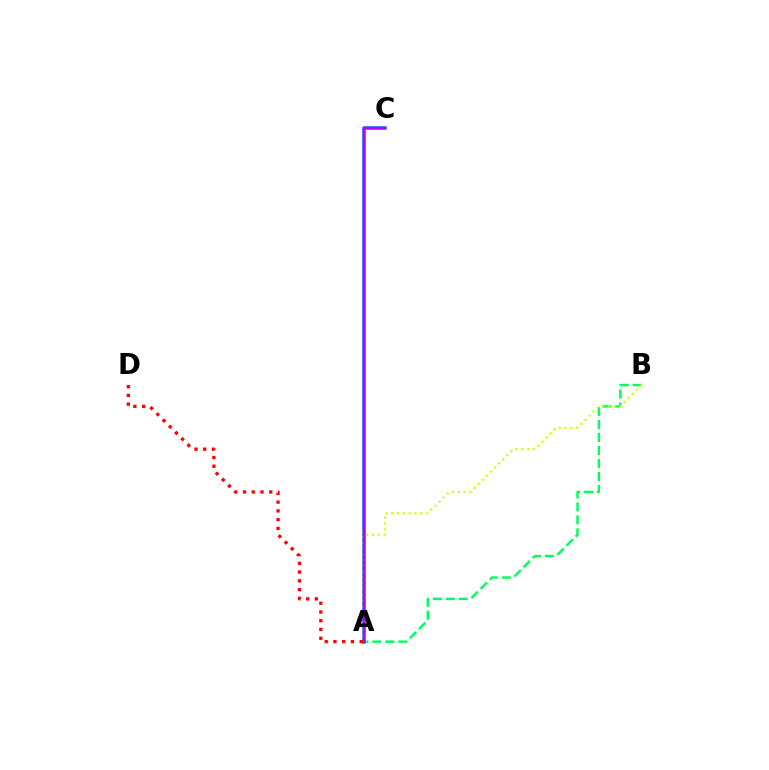{('A', 'B'): [{'color': '#00ff5c', 'line_style': 'dashed', 'thickness': 1.76}, {'color': '#d1ff00', 'line_style': 'dotted', 'thickness': 1.58}], ('A', 'C'): [{'color': '#0074ff', 'line_style': 'solid', 'thickness': 2.53}, {'color': '#b900ff', 'line_style': 'solid', 'thickness': 1.7}], ('A', 'D'): [{'color': '#ff0000', 'line_style': 'dotted', 'thickness': 2.38}]}